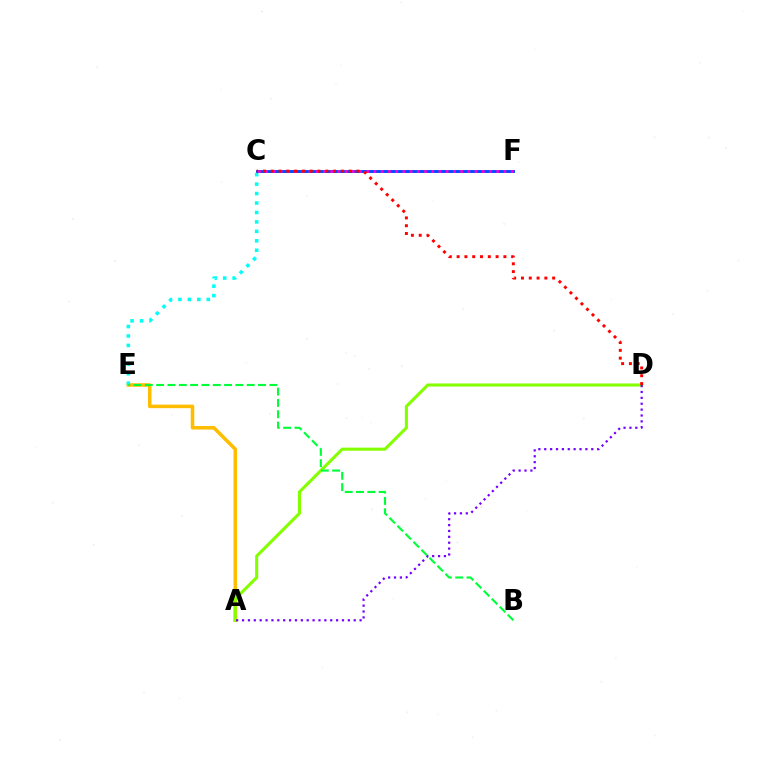{('A', 'E'): [{'color': '#ffbd00', 'line_style': 'solid', 'thickness': 2.55}], ('C', 'F'): [{'color': '#004bff', 'line_style': 'solid', 'thickness': 2.1}, {'color': '#ff00cf', 'line_style': 'dotted', 'thickness': 1.96}], ('A', 'D'): [{'color': '#84ff00', 'line_style': 'solid', 'thickness': 2.22}, {'color': '#7200ff', 'line_style': 'dotted', 'thickness': 1.6}], ('C', 'E'): [{'color': '#00fff6', 'line_style': 'dotted', 'thickness': 2.57}], ('B', 'E'): [{'color': '#00ff39', 'line_style': 'dashed', 'thickness': 1.54}], ('C', 'D'): [{'color': '#ff0000', 'line_style': 'dotted', 'thickness': 2.12}]}